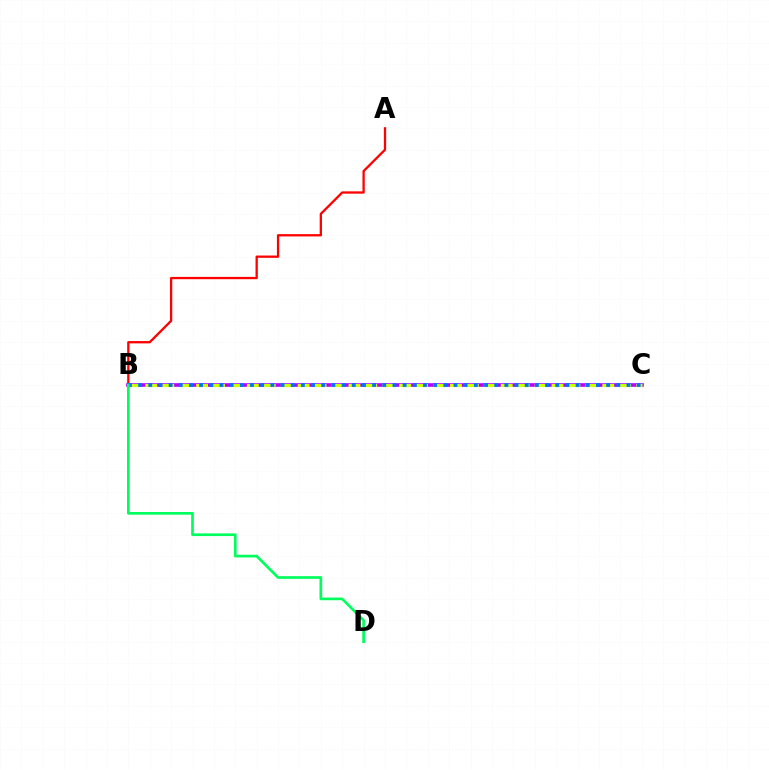{('B', 'C'): [{'color': '#b900ff', 'line_style': 'solid', 'thickness': 2.62}, {'color': '#d1ff00', 'line_style': 'dashed', 'thickness': 2.3}, {'color': '#0074ff', 'line_style': 'dotted', 'thickness': 2.76}], ('A', 'B'): [{'color': '#ff0000', 'line_style': 'solid', 'thickness': 1.65}], ('B', 'D'): [{'color': '#00ff5c', 'line_style': 'solid', 'thickness': 1.93}]}